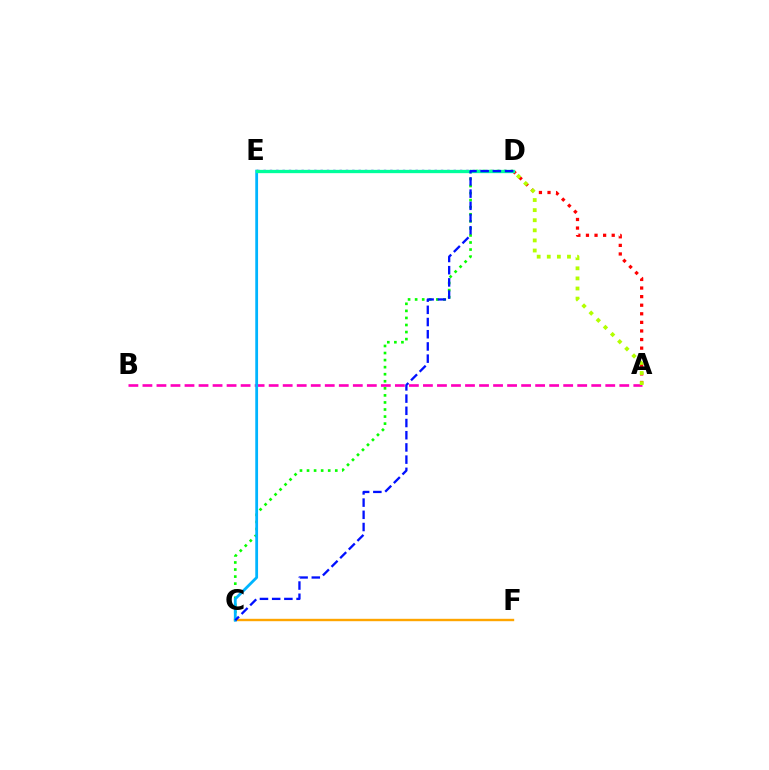{('D', 'E'): [{'color': '#9b00ff', 'line_style': 'dotted', 'thickness': 1.72}, {'color': '#00ff9d', 'line_style': 'solid', 'thickness': 2.38}], ('C', 'D'): [{'color': '#08ff00', 'line_style': 'dotted', 'thickness': 1.92}, {'color': '#0010ff', 'line_style': 'dashed', 'thickness': 1.66}], ('A', 'B'): [{'color': '#ff00bd', 'line_style': 'dashed', 'thickness': 1.91}], ('C', 'F'): [{'color': '#ffa500', 'line_style': 'solid', 'thickness': 1.73}], ('C', 'E'): [{'color': '#00b5ff', 'line_style': 'solid', 'thickness': 2.01}], ('A', 'D'): [{'color': '#ff0000', 'line_style': 'dotted', 'thickness': 2.33}, {'color': '#b3ff00', 'line_style': 'dotted', 'thickness': 2.74}]}